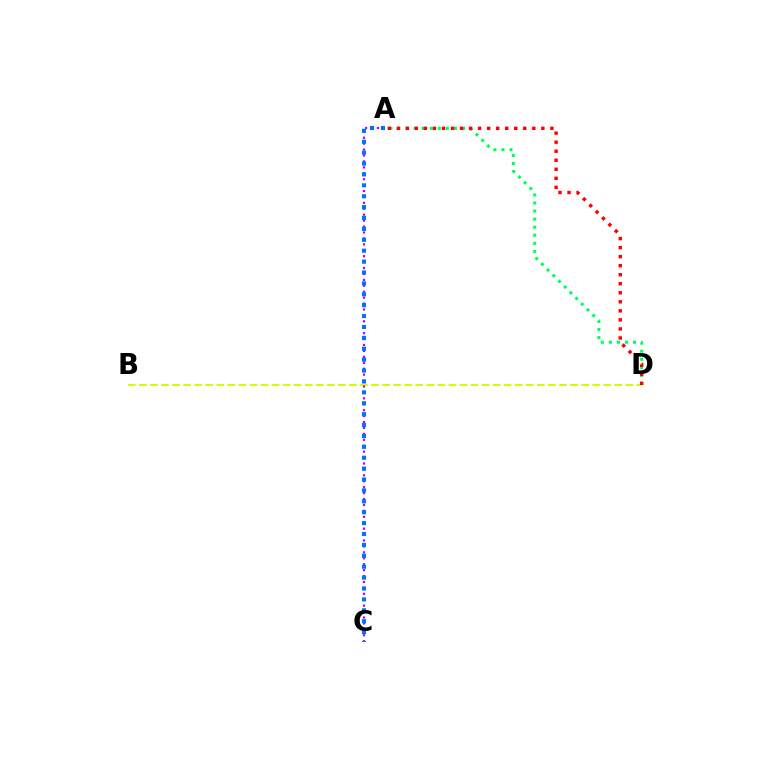{('B', 'D'): [{'color': '#d1ff00', 'line_style': 'dashed', 'thickness': 1.5}], ('A', 'D'): [{'color': '#00ff5c', 'line_style': 'dotted', 'thickness': 2.19}, {'color': '#ff0000', 'line_style': 'dotted', 'thickness': 2.45}], ('A', 'C'): [{'color': '#b900ff', 'line_style': 'dotted', 'thickness': 1.61}, {'color': '#0074ff', 'line_style': 'dotted', 'thickness': 2.96}]}